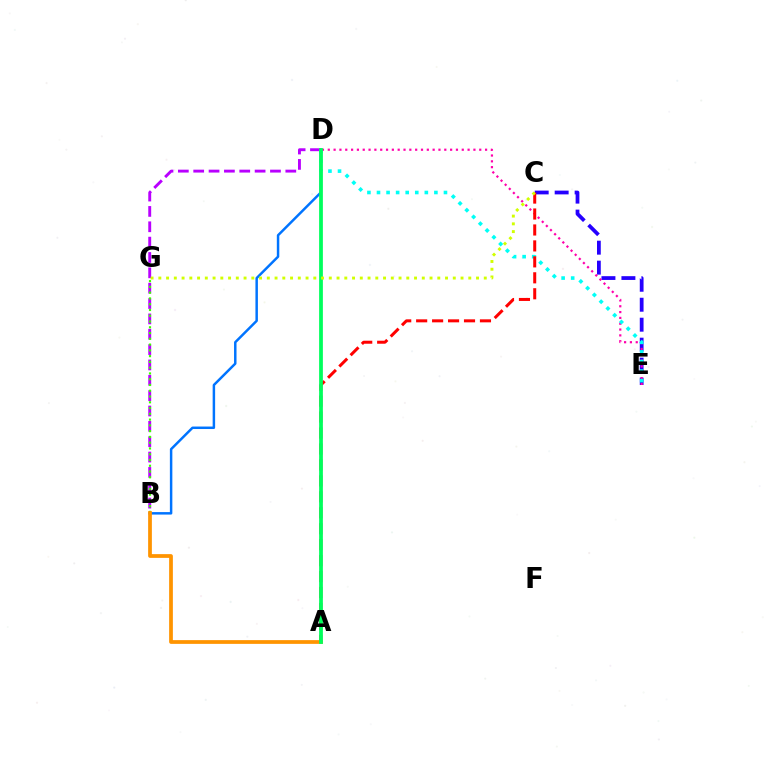{('C', 'E'): [{'color': '#2500ff', 'line_style': 'dashed', 'thickness': 2.71}], ('B', 'D'): [{'color': '#0074ff', 'line_style': 'solid', 'thickness': 1.78}, {'color': '#b900ff', 'line_style': 'dashed', 'thickness': 2.09}], ('D', 'E'): [{'color': '#ff00ac', 'line_style': 'dotted', 'thickness': 1.58}, {'color': '#00fff6', 'line_style': 'dotted', 'thickness': 2.6}], ('B', 'G'): [{'color': '#3dff00', 'line_style': 'dotted', 'thickness': 1.57}], ('A', 'C'): [{'color': '#ff0000', 'line_style': 'dashed', 'thickness': 2.17}], ('A', 'B'): [{'color': '#ff9400', 'line_style': 'solid', 'thickness': 2.69}], ('A', 'D'): [{'color': '#00ff5c', 'line_style': 'solid', 'thickness': 2.71}], ('C', 'G'): [{'color': '#d1ff00', 'line_style': 'dotted', 'thickness': 2.11}]}